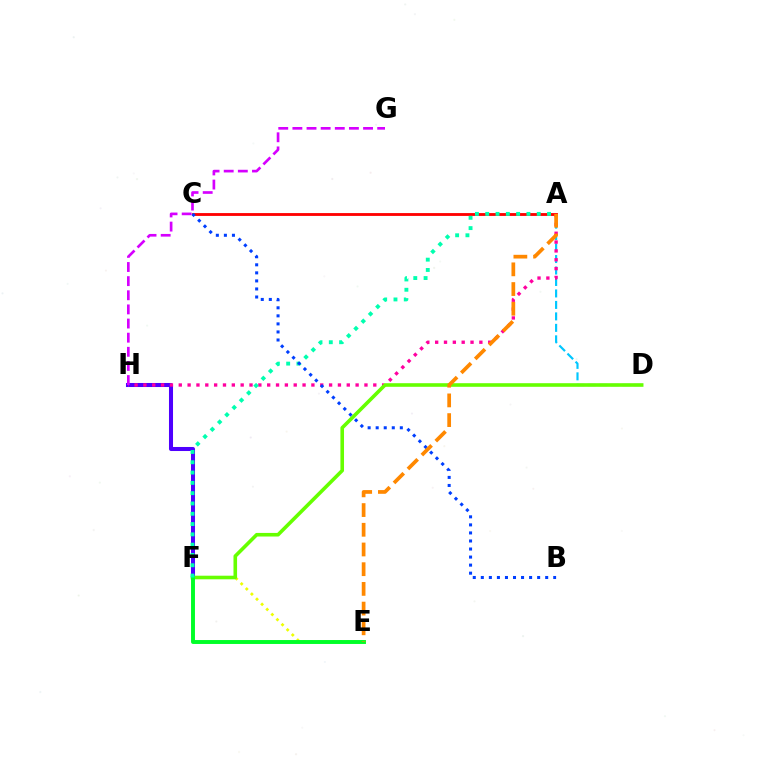{('A', 'D'): [{'color': '#00c7ff', 'line_style': 'dashed', 'thickness': 1.56}], ('F', 'H'): [{'color': '#4f00ff', 'line_style': 'solid', 'thickness': 2.91}], ('A', 'H'): [{'color': '#ff00a0', 'line_style': 'dotted', 'thickness': 2.4}], ('E', 'F'): [{'color': '#eeff00', 'line_style': 'dotted', 'thickness': 1.96}, {'color': '#00ff27', 'line_style': 'solid', 'thickness': 2.82}], ('D', 'F'): [{'color': '#66ff00', 'line_style': 'solid', 'thickness': 2.59}], ('A', 'C'): [{'color': '#ff0000', 'line_style': 'solid', 'thickness': 2.04}], ('A', 'F'): [{'color': '#00ffaf', 'line_style': 'dotted', 'thickness': 2.8}], ('B', 'C'): [{'color': '#003fff', 'line_style': 'dotted', 'thickness': 2.19}], ('G', 'H'): [{'color': '#d600ff', 'line_style': 'dashed', 'thickness': 1.92}], ('A', 'E'): [{'color': '#ff8800', 'line_style': 'dashed', 'thickness': 2.68}]}